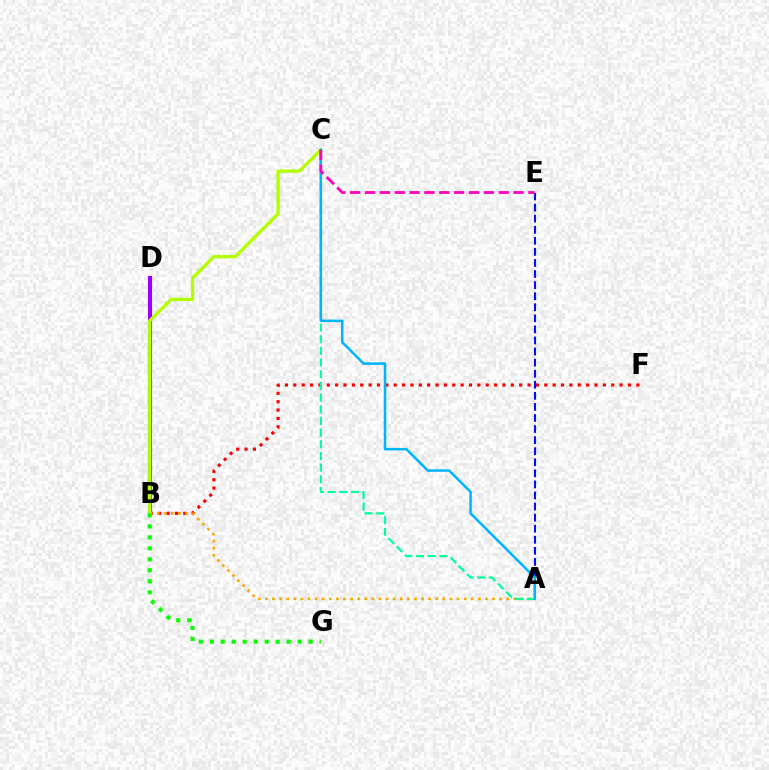{('B', 'D'): [{'color': '#9b00ff', 'line_style': 'solid', 'thickness': 2.96}], ('B', 'F'): [{'color': '#ff0000', 'line_style': 'dotted', 'thickness': 2.27}], ('A', 'E'): [{'color': '#0010ff', 'line_style': 'dashed', 'thickness': 1.5}], ('A', 'B'): [{'color': '#ffa500', 'line_style': 'dotted', 'thickness': 1.93}], ('A', 'C'): [{'color': '#00ff9d', 'line_style': 'dashed', 'thickness': 1.59}, {'color': '#00b5ff', 'line_style': 'solid', 'thickness': 1.82}], ('B', 'C'): [{'color': '#b3ff00', 'line_style': 'solid', 'thickness': 2.39}], ('B', 'G'): [{'color': '#08ff00', 'line_style': 'dotted', 'thickness': 2.98}], ('C', 'E'): [{'color': '#ff00bd', 'line_style': 'dashed', 'thickness': 2.02}]}